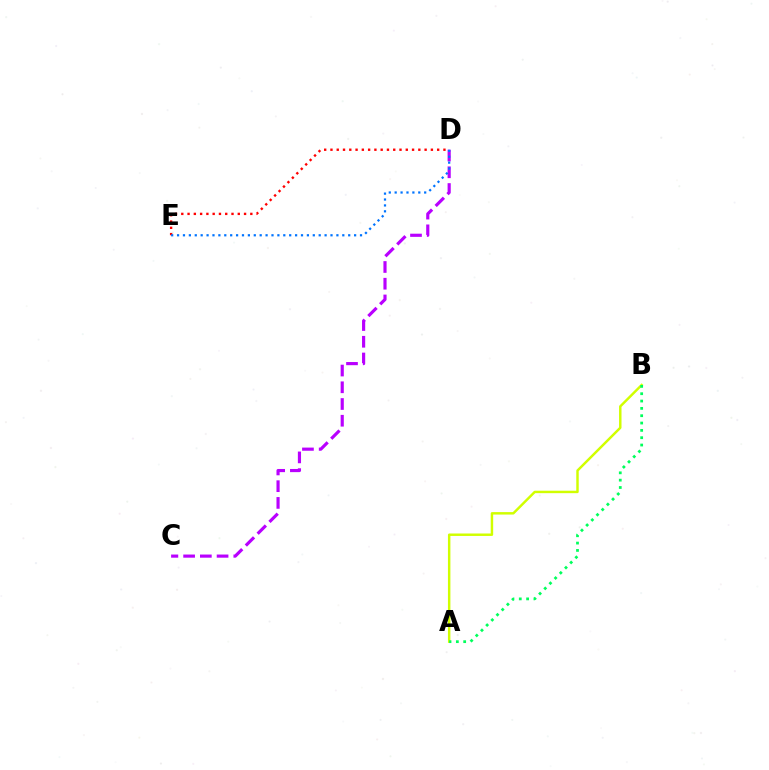{('A', 'B'): [{'color': '#d1ff00', 'line_style': 'solid', 'thickness': 1.77}, {'color': '#00ff5c', 'line_style': 'dotted', 'thickness': 1.99}], ('D', 'E'): [{'color': '#ff0000', 'line_style': 'dotted', 'thickness': 1.71}, {'color': '#0074ff', 'line_style': 'dotted', 'thickness': 1.6}], ('C', 'D'): [{'color': '#b900ff', 'line_style': 'dashed', 'thickness': 2.27}]}